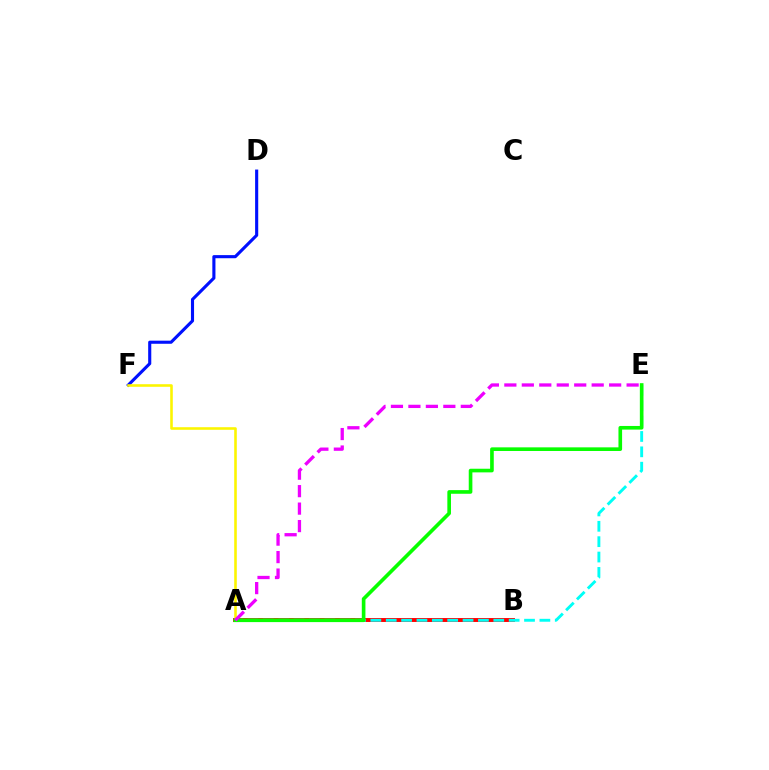{('A', 'B'): [{'color': '#ff0000', 'line_style': 'solid', 'thickness': 2.82}], ('D', 'F'): [{'color': '#0010ff', 'line_style': 'solid', 'thickness': 2.24}], ('A', 'E'): [{'color': '#00fff6', 'line_style': 'dashed', 'thickness': 2.09}, {'color': '#08ff00', 'line_style': 'solid', 'thickness': 2.62}, {'color': '#ee00ff', 'line_style': 'dashed', 'thickness': 2.37}], ('A', 'F'): [{'color': '#fcf500', 'line_style': 'solid', 'thickness': 1.86}]}